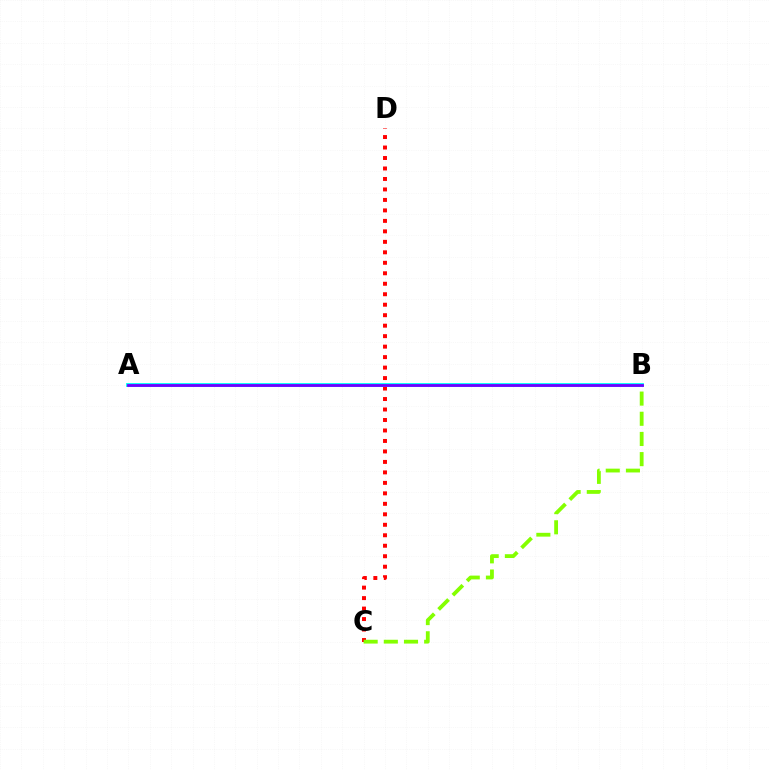{('C', 'D'): [{'color': '#ff0000', 'line_style': 'dotted', 'thickness': 2.85}], ('A', 'B'): [{'color': '#00fff6', 'line_style': 'solid', 'thickness': 2.77}, {'color': '#7200ff', 'line_style': 'solid', 'thickness': 2.02}], ('B', 'C'): [{'color': '#84ff00', 'line_style': 'dashed', 'thickness': 2.74}]}